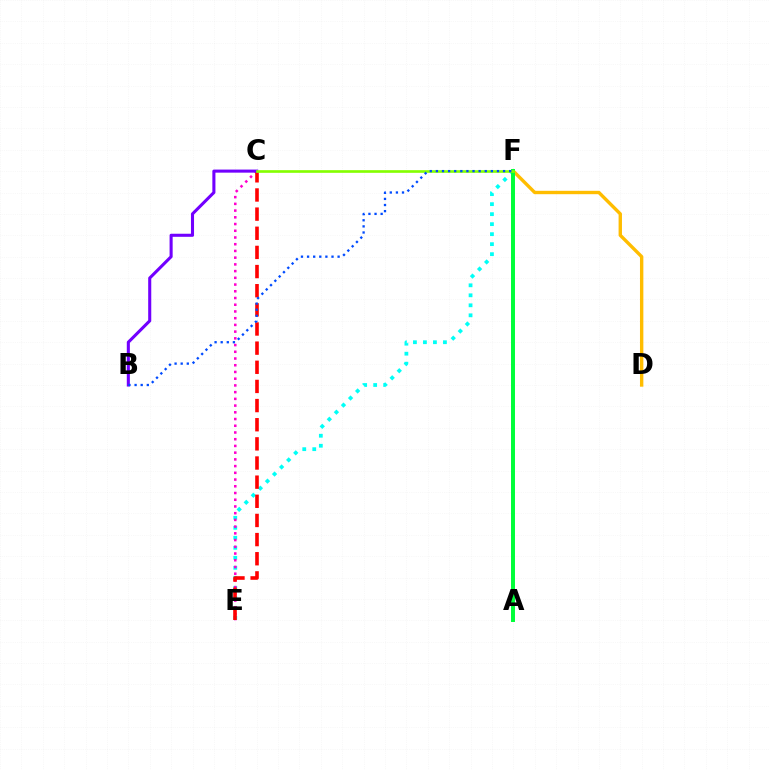{('E', 'F'): [{'color': '#00fff6', 'line_style': 'dotted', 'thickness': 2.72}], ('C', 'E'): [{'color': '#ff00cf', 'line_style': 'dotted', 'thickness': 1.83}, {'color': '#ff0000', 'line_style': 'dashed', 'thickness': 2.6}], ('B', 'C'): [{'color': '#7200ff', 'line_style': 'solid', 'thickness': 2.21}], ('D', 'F'): [{'color': '#ffbd00', 'line_style': 'solid', 'thickness': 2.43}], ('A', 'F'): [{'color': '#00ff39', 'line_style': 'solid', 'thickness': 2.86}], ('C', 'F'): [{'color': '#84ff00', 'line_style': 'solid', 'thickness': 1.91}], ('B', 'F'): [{'color': '#004bff', 'line_style': 'dotted', 'thickness': 1.66}]}